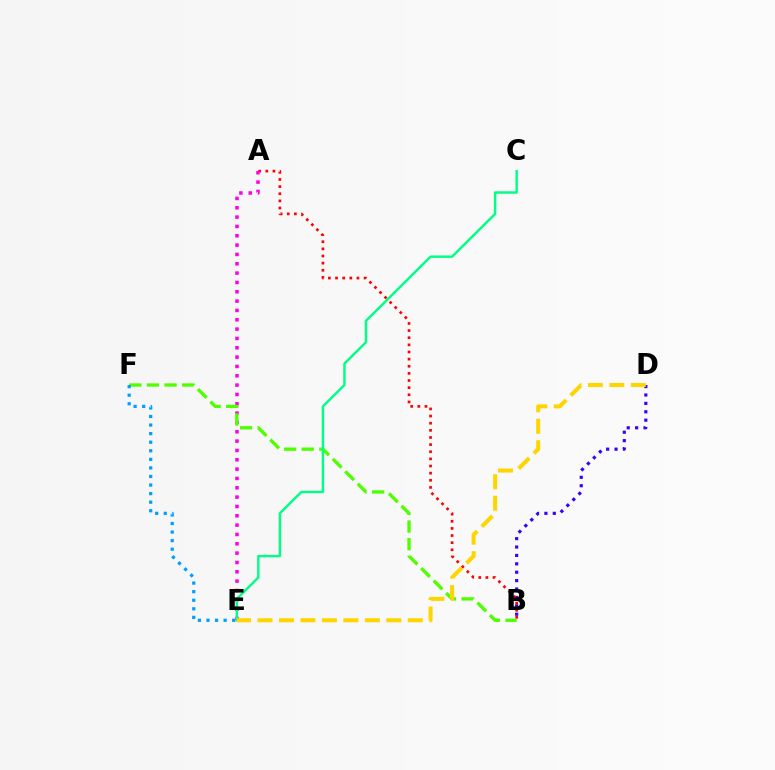{('B', 'D'): [{'color': '#3700ff', 'line_style': 'dotted', 'thickness': 2.28}], ('A', 'B'): [{'color': '#ff0000', 'line_style': 'dotted', 'thickness': 1.94}], ('A', 'E'): [{'color': '#ff00ed', 'line_style': 'dotted', 'thickness': 2.54}], ('B', 'F'): [{'color': '#4fff00', 'line_style': 'dashed', 'thickness': 2.39}], ('C', 'E'): [{'color': '#00ff86', 'line_style': 'solid', 'thickness': 1.75}], ('E', 'F'): [{'color': '#009eff', 'line_style': 'dotted', 'thickness': 2.33}], ('D', 'E'): [{'color': '#ffd500', 'line_style': 'dashed', 'thickness': 2.92}]}